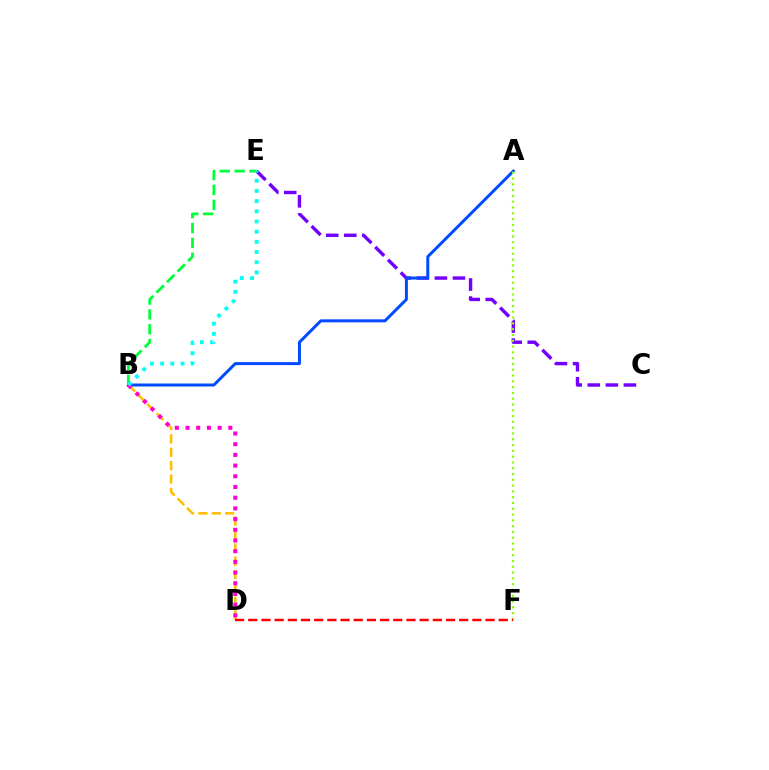{('C', 'E'): [{'color': '#7200ff', 'line_style': 'dashed', 'thickness': 2.45}], ('B', 'D'): [{'color': '#ffbd00', 'line_style': 'dashed', 'thickness': 1.82}, {'color': '#ff00cf', 'line_style': 'dotted', 'thickness': 2.91}], ('A', 'B'): [{'color': '#004bff', 'line_style': 'solid', 'thickness': 2.15}], ('A', 'F'): [{'color': '#84ff00', 'line_style': 'dotted', 'thickness': 1.57}], ('B', 'E'): [{'color': '#00ff39', 'line_style': 'dashed', 'thickness': 2.02}, {'color': '#00fff6', 'line_style': 'dotted', 'thickness': 2.77}], ('D', 'F'): [{'color': '#ff0000', 'line_style': 'dashed', 'thickness': 1.79}]}